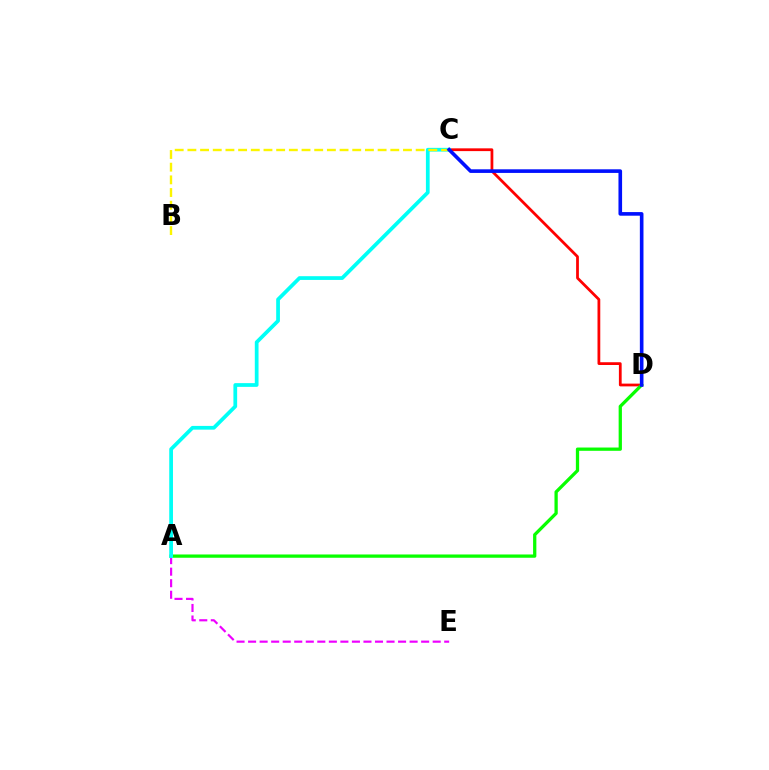{('C', 'D'): [{'color': '#ff0000', 'line_style': 'solid', 'thickness': 1.99}, {'color': '#0010ff', 'line_style': 'solid', 'thickness': 2.61}], ('A', 'E'): [{'color': '#ee00ff', 'line_style': 'dashed', 'thickness': 1.57}], ('A', 'D'): [{'color': '#08ff00', 'line_style': 'solid', 'thickness': 2.36}], ('A', 'C'): [{'color': '#00fff6', 'line_style': 'solid', 'thickness': 2.69}], ('B', 'C'): [{'color': '#fcf500', 'line_style': 'dashed', 'thickness': 1.72}]}